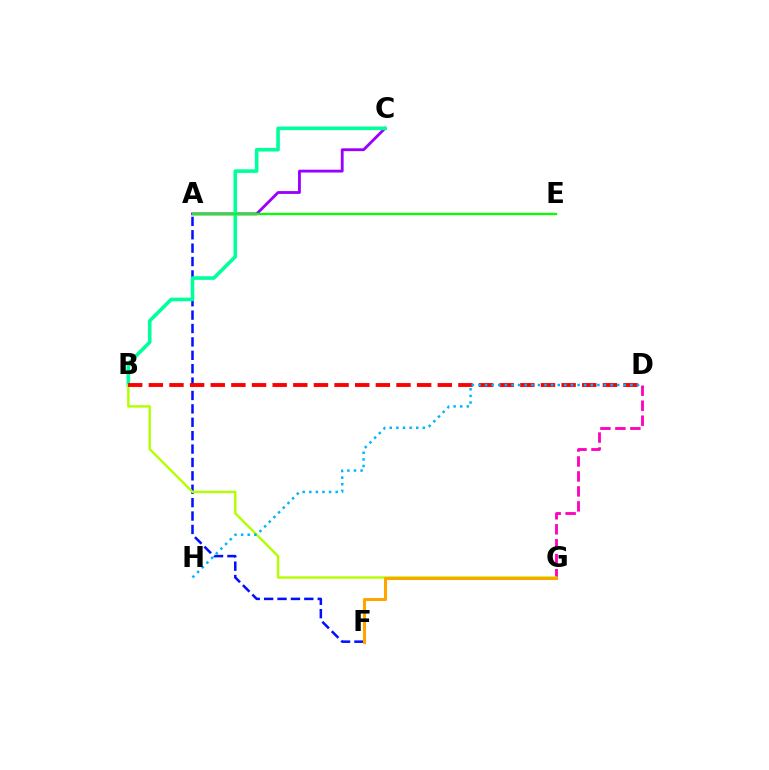{('A', 'F'): [{'color': '#0010ff', 'line_style': 'dashed', 'thickness': 1.82}], ('A', 'C'): [{'color': '#9b00ff', 'line_style': 'solid', 'thickness': 2.04}], ('D', 'G'): [{'color': '#ff00bd', 'line_style': 'dashed', 'thickness': 2.03}], ('B', 'C'): [{'color': '#00ff9d', 'line_style': 'solid', 'thickness': 2.59}], ('B', 'G'): [{'color': '#b3ff00', 'line_style': 'solid', 'thickness': 1.73}], ('B', 'D'): [{'color': '#ff0000', 'line_style': 'dashed', 'thickness': 2.8}], ('F', 'G'): [{'color': '#ffa500', 'line_style': 'solid', 'thickness': 2.2}], ('A', 'E'): [{'color': '#08ff00', 'line_style': 'solid', 'thickness': 1.65}], ('D', 'H'): [{'color': '#00b5ff', 'line_style': 'dotted', 'thickness': 1.8}]}